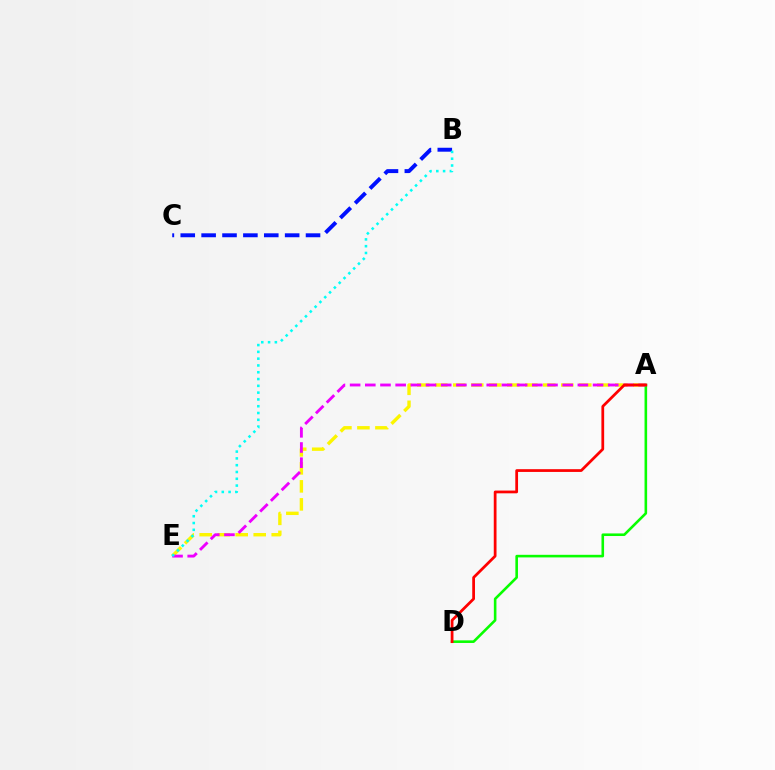{('A', 'E'): [{'color': '#fcf500', 'line_style': 'dashed', 'thickness': 2.45}, {'color': '#ee00ff', 'line_style': 'dashed', 'thickness': 2.06}], ('A', 'D'): [{'color': '#08ff00', 'line_style': 'solid', 'thickness': 1.87}, {'color': '#ff0000', 'line_style': 'solid', 'thickness': 1.98}], ('B', 'C'): [{'color': '#0010ff', 'line_style': 'dashed', 'thickness': 2.84}], ('B', 'E'): [{'color': '#00fff6', 'line_style': 'dotted', 'thickness': 1.85}]}